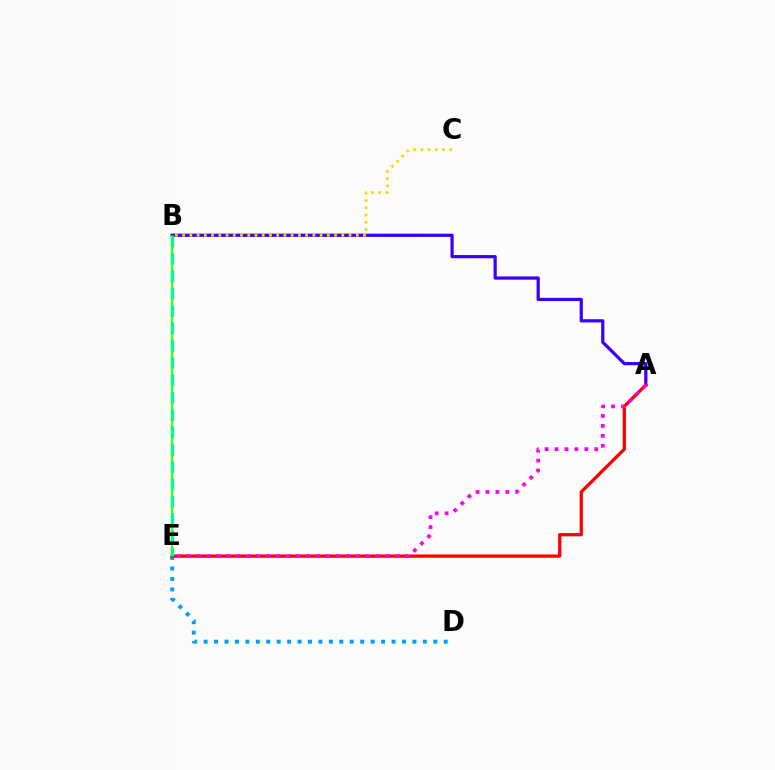{('B', 'E'): [{'color': '#4fff00', 'line_style': 'solid', 'thickness': 1.58}, {'color': '#00ff86', 'line_style': 'dashed', 'thickness': 2.36}], ('D', 'E'): [{'color': '#009eff', 'line_style': 'dotted', 'thickness': 2.84}], ('A', 'B'): [{'color': '#3700ff', 'line_style': 'solid', 'thickness': 2.32}], ('B', 'C'): [{'color': '#ffd500', 'line_style': 'dotted', 'thickness': 1.97}], ('A', 'E'): [{'color': '#ff0000', 'line_style': 'solid', 'thickness': 2.35}, {'color': '#ff00ed', 'line_style': 'dotted', 'thickness': 2.7}]}